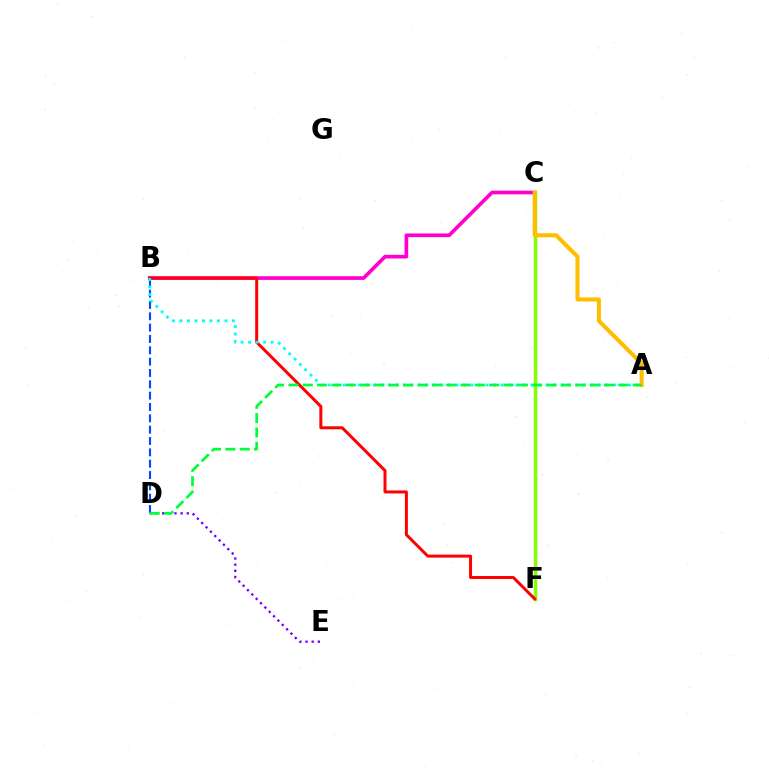{('B', 'C'): [{'color': '#ff00cf', 'line_style': 'solid', 'thickness': 2.64}], ('B', 'D'): [{'color': '#004bff', 'line_style': 'dashed', 'thickness': 1.54}], ('D', 'E'): [{'color': '#7200ff', 'line_style': 'dotted', 'thickness': 1.67}], ('C', 'F'): [{'color': '#84ff00', 'line_style': 'solid', 'thickness': 2.51}], ('B', 'F'): [{'color': '#ff0000', 'line_style': 'solid', 'thickness': 2.15}], ('A', 'C'): [{'color': '#ffbd00', 'line_style': 'solid', 'thickness': 2.93}], ('A', 'B'): [{'color': '#00fff6', 'line_style': 'dotted', 'thickness': 2.04}], ('A', 'D'): [{'color': '#00ff39', 'line_style': 'dashed', 'thickness': 1.95}]}